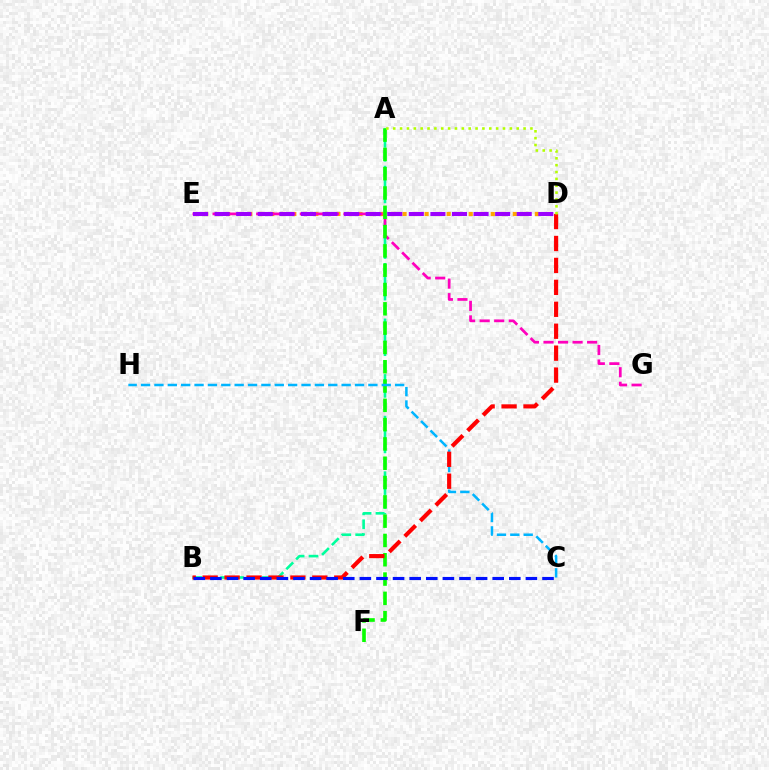{('A', 'B'): [{'color': '#00ff9d', 'line_style': 'dashed', 'thickness': 1.89}], ('D', 'E'): [{'color': '#ffa500', 'line_style': 'dotted', 'thickness': 3.0}, {'color': '#9b00ff', 'line_style': 'dashed', 'thickness': 2.93}], ('E', 'G'): [{'color': '#ff00bd', 'line_style': 'dashed', 'thickness': 1.98}], ('A', 'F'): [{'color': '#08ff00', 'line_style': 'dashed', 'thickness': 2.62}], ('C', 'H'): [{'color': '#00b5ff', 'line_style': 'dashed', 'thickness': 1.82}], ('B', 'D'): [{'color': '#ff0000', 'line_style': 'dashed', 'thickness': 2.98}], ('B', 'C'): [{'color': '#0010ff', 'line_style': 'dashed', 'thickness': 2.26}], ('A', 'D'): [{'color': '#b3ff00', 'line_style': 'dotted', 'thickness': 1.86}]}